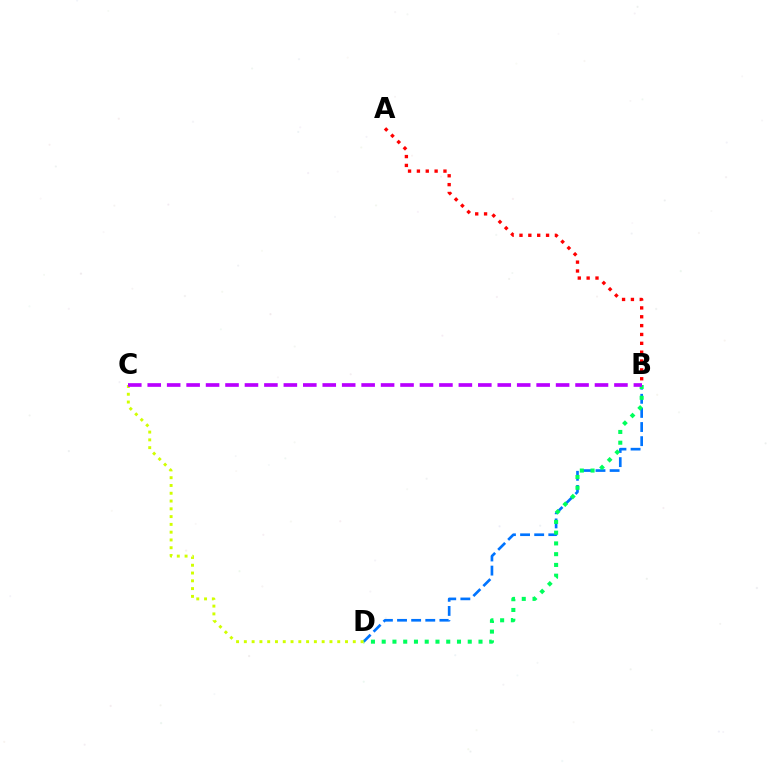{('B', 'D'): [{'color': '#0074ff', 'line_style': 'dashed', 'thickness': 1.92}, {'color': '#00ff5c', 'line_style': 'dotted', 'thickness': 2.92}], ('A', 'B'): [{'color': '#ff0000', 'line_style': 'dotted', 'thickness': 2.41}], ('C', 'D'): [{'color': '#d1ff00', 'line_style': 'dotted', 'thickness': 2.11}], ('B', 'C'): [{'color': '#b900ff', 'line_style': 'dashed', 'thickness': 2.64}]}